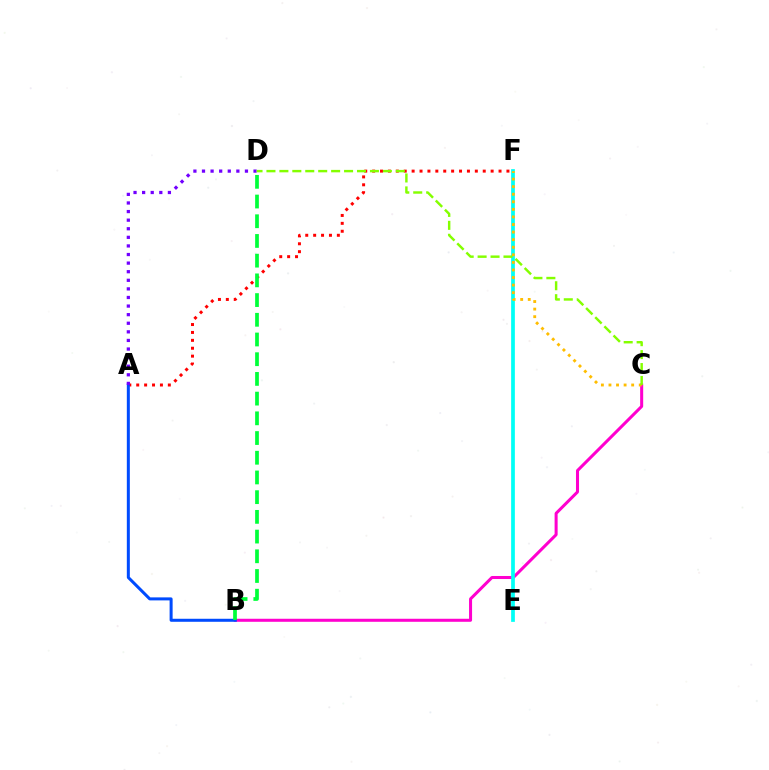{('B', 'C'): [{'color': '#ff00cf', 'line_style': 'solid', 'thickness': 2.18}], ('A', 'F'): [{'color': '#ff0000', 'line_style': 'dotted', 'thickness': 2.15}], ('E', 'F'): [{'color': '#00fff6', 'line_style': 'solid', 'thickness': 2.68}], ('A', 'B'): [{'color': '#004bff', 'line_style': 'solid', 'thickness': 2.17}], ('A', 'D'): [{'color': '#7200ff', 'line_style': 'dotted', 'thickness': 2.33}], ('C', 'F'): [{'color': '#ffbd00', 'line_style': 'dotted', 'thickness': 2.06}], ('C', 'D'): [{'color': '#84ff00', 'line_style': 'dashed', 'thickness': 1.76}], ('B', 'D'): [{'color': '#00ff39', 'line_style': 'dashed', 'thickness': 2.68}]}